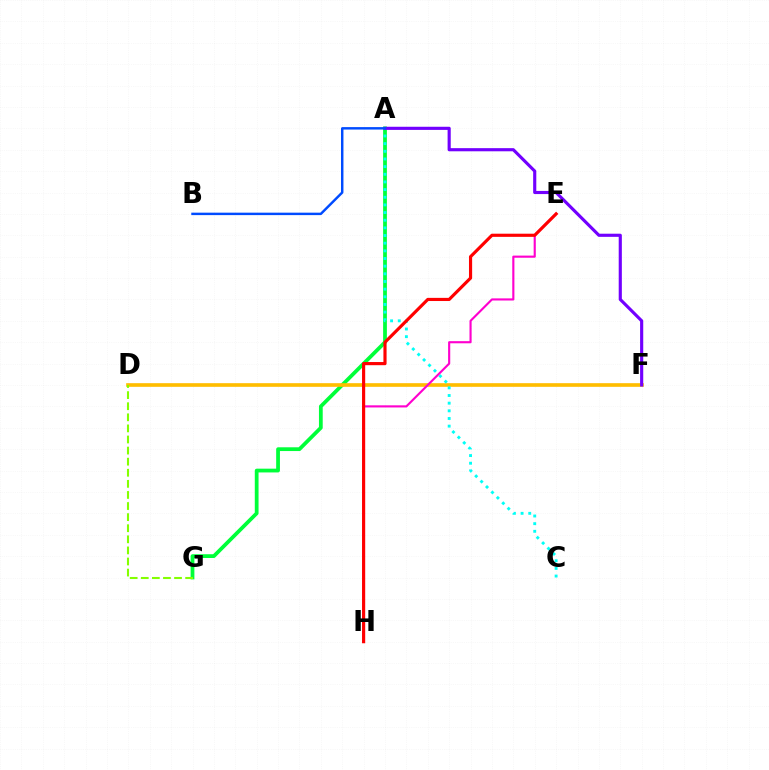{('A', 'G'): [{'color': '#00ff39', 'line_style': 'solid', 'thickness': 2.71}], ('D', 'F'): [{'color': '#ffbd00', 'line_style': 'solid', 'thickness': 2.63}], ('A', 'C'): [{'color': '#00fff6', 'line_style': 'dotted', 'thickness': 2.08}], ('E', 'H'): [{'color': '#ff00cf', 'line_style': 'solid', 'thickness': 1.54}, {'color': '#ff0000', 'line_style': 'solid', 'thickness': 2.27}], ('A', 'F'): [{'color': '#7200ff', 'line_style': 'solid', 'thickness': 2.26}], ('A', 'B'): [{'color': '#004bff', 'line_style': 'solid', 'thickness': 1.76}], ('D', 'G'): [{'color': '#84ff00', 'line_style': 'dashed', 'thickness': 1.51}]}